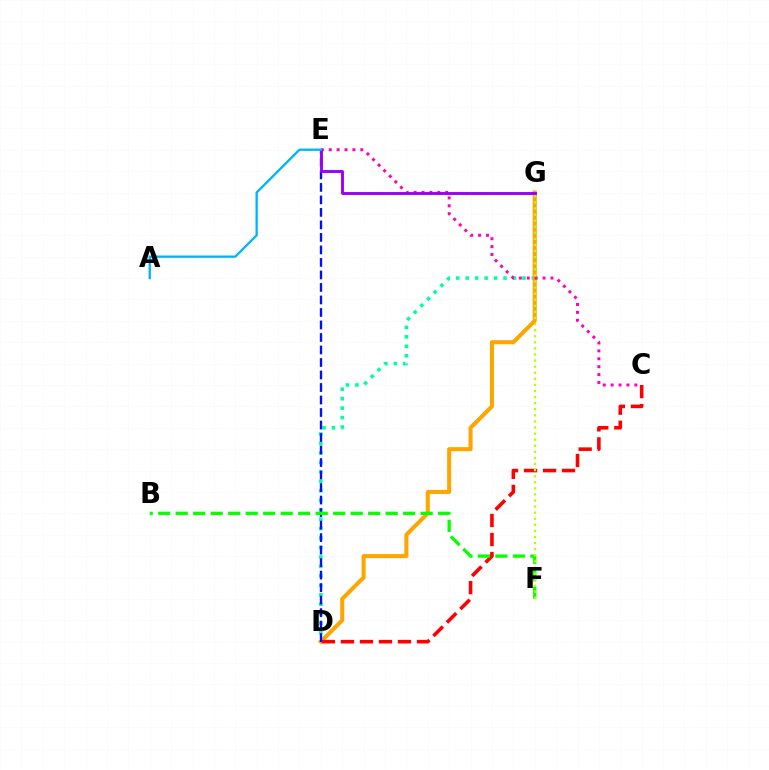{('D', 'G'): [{'color': '#00ff9d', 'line_style': 'dotted', 'thickness': 2.57}, {'color': '#ffa500', 'line_style': 'solid', 'thickness': 2.91}], ('C', 'E'): [{'color': '#ff00bd', 'line_style': 'dotted', 'thickness': 2.14}], ('D', 'E'): [{'color': '#0010ff', 'line_style': 'dashed', 'thickness': 1.7}], ('C', 'D'): [{'color': '#ff0000', 'line_style': 'dashed', 'thickness': 2.58}], ('B', 'F'): [{'color': '#08ff00', 'line_style': 'dashed', 'thickness': 2.38}], ('E', 'G'): [{'color': '#9b00ff', 'line_style': 'solid', 'thickness': 2.1}], ('A', 'E'): [{'color': '#00b5ff', 'line_style': 'solid', 'thickness': 1.68}], ('F', 'G'): [{'color': '#b3ff00', 'line_style': 'dotted', 'thickness': 1.65}]}